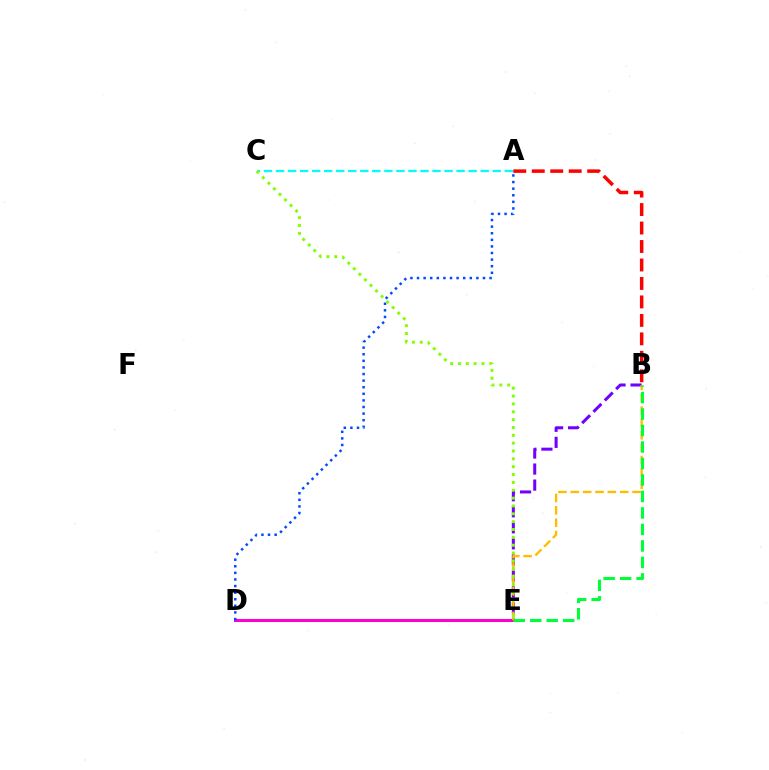{('D', 'E'): [{'color': '#ff00cf', 'line_style': 'solid', 'thickness': 2.18}], ('B', 'E'): [{'color': '#7200ff', 'line_style': 'dashed', 'thickness': 2.18}, {'color': '#ffbd00', 'line_style': 'dashed', 'thickness': 1.68}, {'color': '#00ff39', 'line_style': 'dashed', 'thickness': 2.24}], ('A', 'C'): [{'color': '#00fff6', 'line_style': 'dashed', 'thickness': 1.64}], ('A', 'D'): [{'color': '#004bff', 'line_style': 'dotted', 'thickness': 1.79}], ('C', 'E'): [{'color': '#84ff00', 'line_style': 'dotted', 'thickness': 2.13}], ('A', 'B'): [{'color': '#ff0000', 'line_style': 'dashed', 'thickness': 2.51}]}